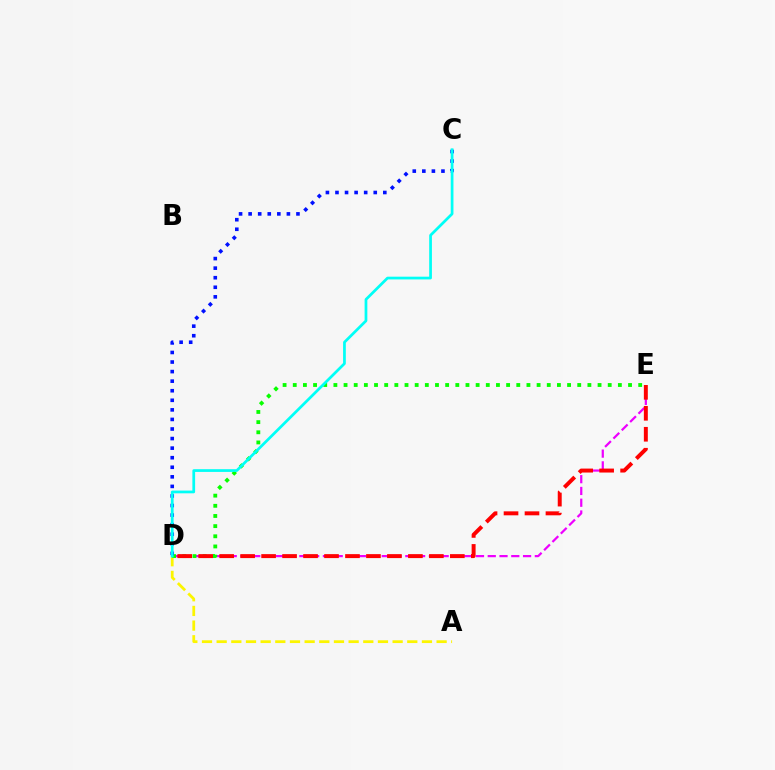{('D', 'E'): [{'color': '#ee00ff', 'line_style': 'dashed', 'thickness': 1.6}, {'color': '#08ff00', 'line_style': 'dotted', 'thickness': 2.76}, {'color': '#ff0000', 'line_style': 'dashed', 'thickness': 2.85}], ('A', 'D'): [{'color': '#fcf500', 'line_style': 'dashed', 'thickness': 1.99}], ('C', 'D'): [{'color': '#0010ff', 'line_style': 'dotted', 'thickness': 2.6}, {'color': '#00fff6', 'line_style': 'solid', 'thickness': 1.97}]}